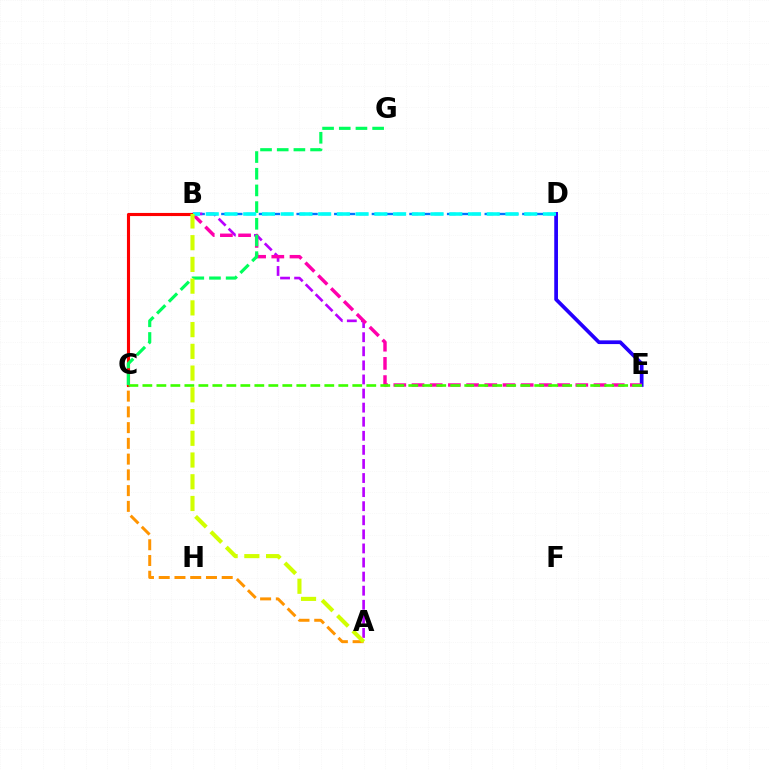{('B', 'D'): [{'color': '#0074ff', 'line_style': 'dashed', 'thickness': 1.7}, {'color': '#00fff6', 'line_style': 'dashed', 'thickness': 2.54}], ('A', 'B'): [{'color': '#b900ff', 'line_style': 'dashed', 'thickness': 1.91}, {'color': '#d1ff00', 'line_style': 'dashed', 'thickness': 2.95}], ('D', 'E'): [{'color': '#2500ff', 'line_style': 'solid', 'thickness': 2.68}], ('A', 'C'): [{'color': '#ff9400', 'line_style': 'dashed', 'thickness': 2.14}], ('B', 'E'): [{'color': '#ff00ac', 'line_style': 'dashed', 'thickness': 2.47}], ('B', 'C'): [{'color': '#ff0000', 'line_style': 'solid', 'thickness': 2.24}], ('C', 'E'): [{'color': '#3dff00', 'line_style': 'dashed', 'thickness': 1.9}], ('C', 'G'): [{'color': '#00ff5c', 'line_style': 'dashed', 'thickness': 2.27}]}